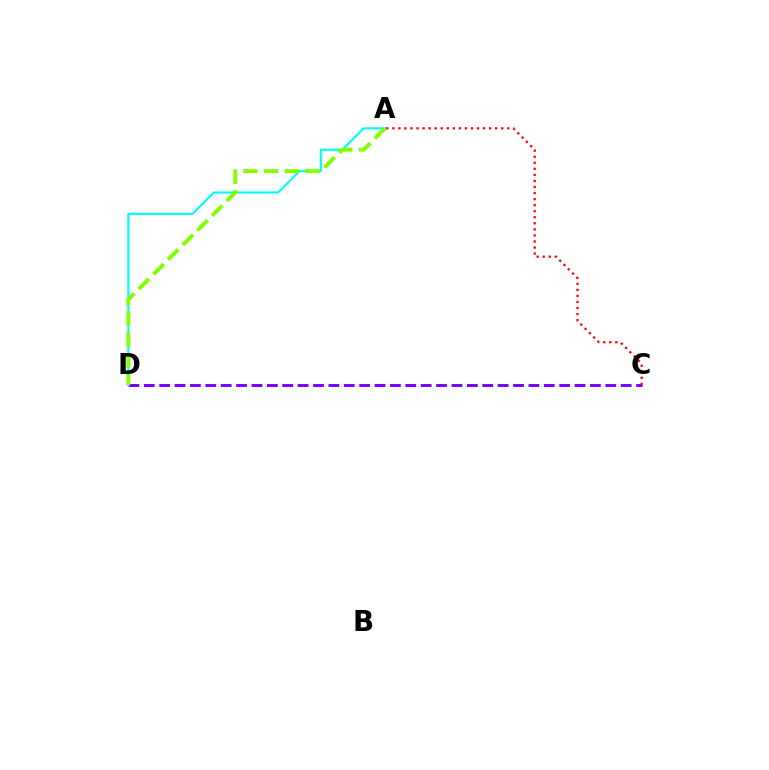{('C', 'D'): [{'color': '#7200ff', 'line_style': 'dashed', 'thickness': 2.09}], ('A', 'D'): [{'color': '#00fff6', 'line_style': 'solid', 'thickness': 1.54}, {'color': '#84ff00', 'line_style': 'dashed', 'thickness': 2.81}], ('A', 'C'): [{'color': '#ff0000', 'line_style': 'dotted', 'thickness': 1.64}]}